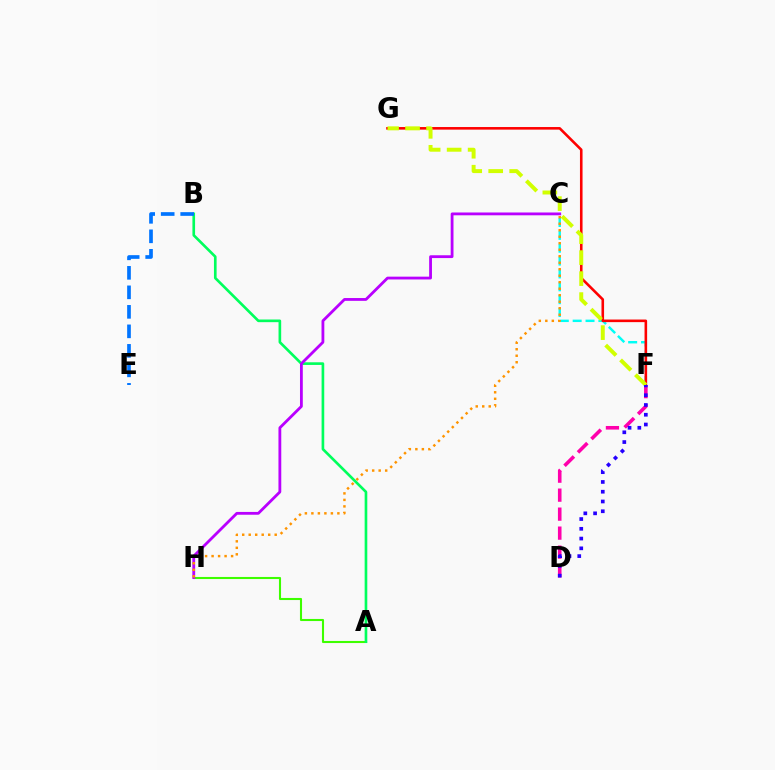{('C', 'F'): [{'color': '#00fff6', 'line_style': 'dashed', 'thickness': 1.75}], ('A', 'H'): [{'color': '#3dff00', 'line_style': 'solid', 'thickness': 1.51}], ('F', 'G'): [{'color': '#ff0000', 'line_style': 'solid', 'thickness': 1.86}, {'color': '#d1ff00', 'line_style': 'dashed', 'thickness': 2.85}], ('D', 'F'): [{'color': '#ff00ac', 'line_style': 'dashed', 'thickness': 2.58}, {'color': '#2500ff', 'line_style': 'dotted', 'thickness': 2.65}], ('A', 'B'): [{'color': '#00ff5c', 'line_style': 'solid', 'thickness': 1.91}], ('B', 'E'): [{'color': '#0074ff', 'line_style': 'dashed', 'thickness': 2.65}], ('C', 'H'): [{'color': '#b900ff', 'line_style': 'solid', 'thickness': 2.02}, {'color': '#ff9400', 'line_style': 'dotted', 'thickness': 1.77}]}